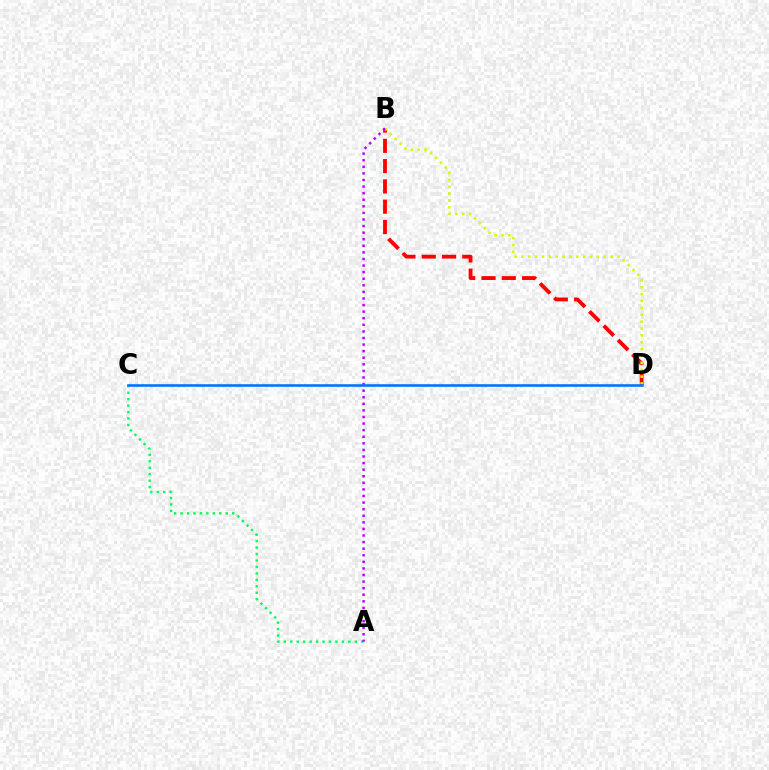{('A', 'C'): [{'color': '#00ff5c', 'line_style': 'dotted', 'thickness': 1.75}], ('B', 'D'): [{'color': '#ff0000', 'line_style': 'dashed', 'thickness': 2.76}, {'color': '#d1ff00', 'line_style': 'dotted', 'thickness': 1.87}], ('A', 'B'): [{'color': '#b900ff', 'line_style': 'dotted', 'thickness': 1.79}], ('C', 'D'): [{'color': '#0074ff', 'line_style': 'solid', 'thickness': 1.86}]}